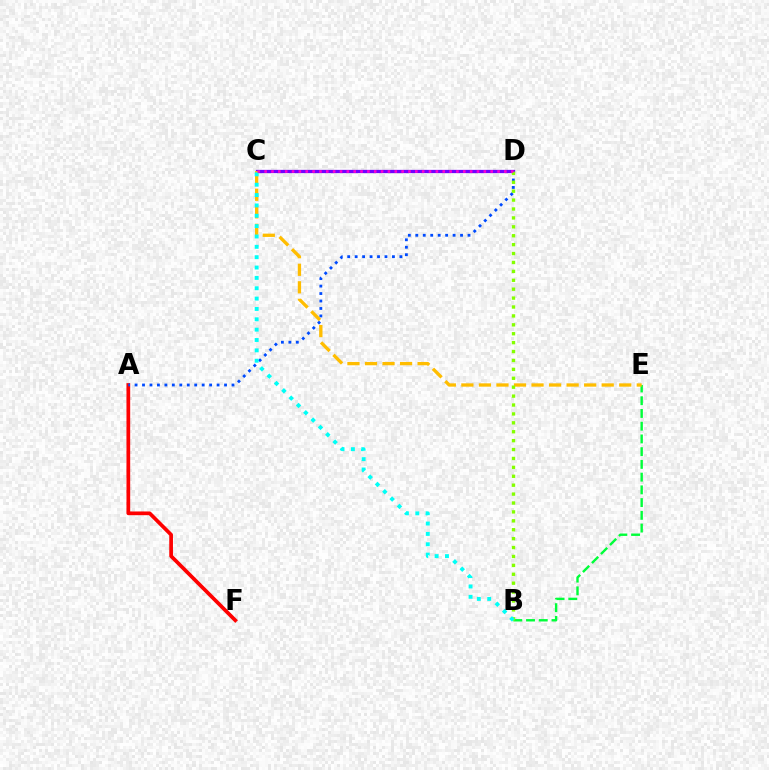{('B', 'E'): [{'color': '#00ff39', 'line_style': 'dashed', 'thickness': 1.73}], ('A', 'F'): [{'color': '#ff0000', 'line_style': 'solid', 'thickness': 2.68}], ('A', 'D'): [{'color': '#004bff', 'line_style': 'dotted', 'thickness': 2.03}], ('C', 'D'): [{'color': '#7200ff', 'line_style': 'solid', 'thickness': 2.36}, {'color': '#ff00cf', 'line_style': 'dotted', 'thickness': 1.86}], ('C', 'E'): [{'color': '#ffbd00', 'line_style': 'dashed', 'thickness': 2.38}], ('B', 'D'): [{'color': '#84ff00', 'line_style': 'dotted', 'thickness': 2.42}], ('B', 'C'): [{'color': '#00fff6', 'line_style': 'dotted', 'thickness': 2.81}]}